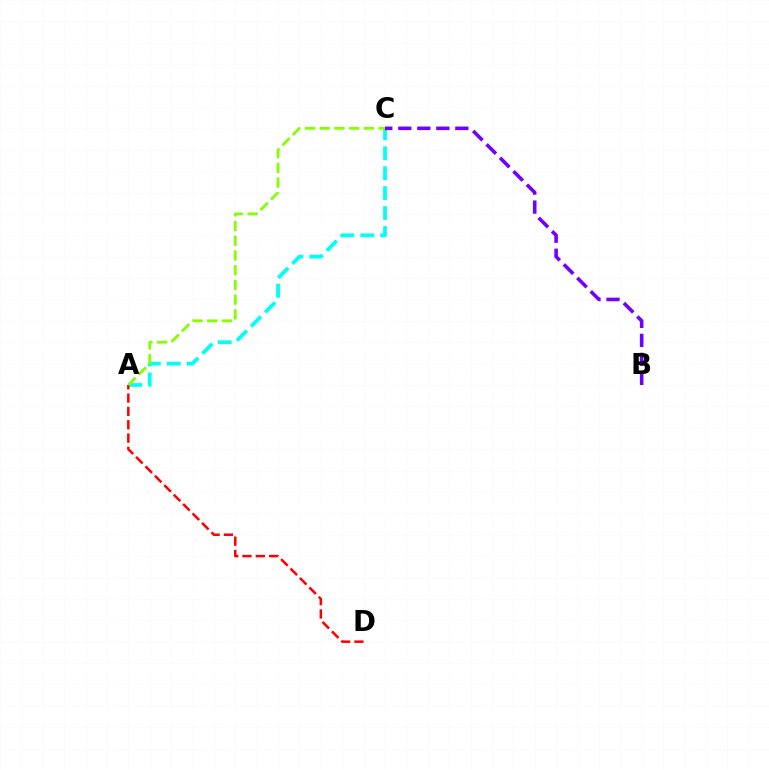{('A', 'C'): [{'color': '#00fff6', 'line_style': 'dashed', 'thickness': 2.71}, {'color': '#84ff00', 'line_style': 'dashed', 'thickness': 2.0}], ('B', 'C'): [{'color': '#7200ff', 'line_style': 'dashed', 'thickness': 2.58}], ('A', 'D'): [{'color': '#ff0000', 'line_style': 'dashed', 'thickness': 1.81}]}